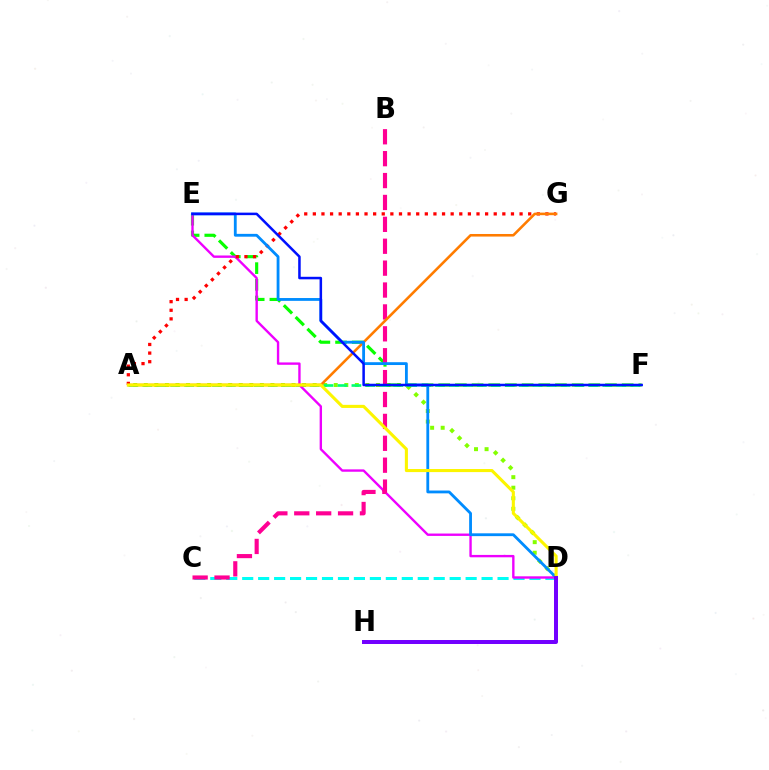{('A', 'D'): [{'color': '#84ff00', 'line_style': 'dotted', 'thickness': 2.87}, {'color': '#fcf500', 'line_style': 'solid', 'thickness': 2.22}], ('E', 'F'): [{'color': '#08ff00', 'line_style': 'dashed', 'thickness': 2.27}, {'color': '#0010ff', 'line_style': 'solid', 'thickness': 1.82}], ('C', 'D'): [{'color': '#00fff6', 'line_style': 'dashed', 'thickness': 2.17}], ('A', 'F'): [{'color': '#00ff74', 'line_style': 'dashed', 'thickness': 1.89}], ('D', 'E'): [{'color': '#ee00ff', 'line_style': 'solid', 'thickness': 1.71}, {'color': '#008cff', 'line_style': 'solid', 'thickness': 2.03}], ('B', 'C'): [{'color': '#ff0094', 'line_style': 'dashed', 'thickness': 2.97}], ('A', 'G'): [{'color': '#ff0000', 'line_style': 'dotted', 'thickness': 2.34}, {'color': '#ff7c00', 'line_style': 'solid', 'thickness': 1.86}], ('D', 'H'): [{'color': '#7200ff', 'line_style': 'solid', 'thickness': 2.87}]}